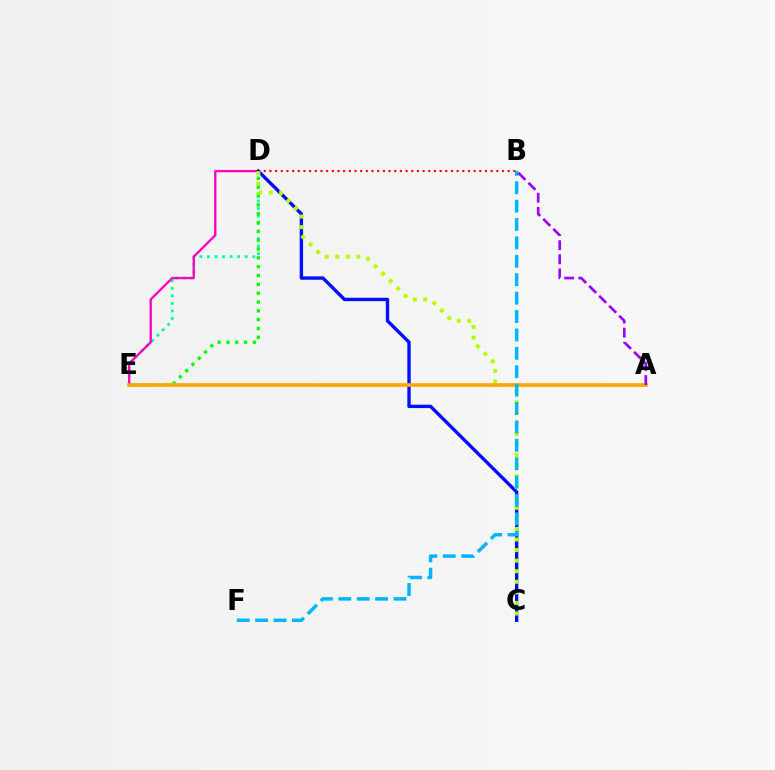{('D', 'E'): [{'color': '#00ff9d', 'line_style': 'dotted', 'thickness': 2.05}, {'color': '#08ff00', 'line_style': 'dotted', 'thickness': 2.4}, {'color': '#ff00bd', 'line_style': 'solid', 'thickness': 1.68}], ('B', 'D'): [{'color': '#ff0000', 'line_style': 'dotted', 'thickness': 1.54}], ('C', 'D'): [{'color': '#0010ff', 'line_style': 'solid', 'thickness': 2.43}, {'color': '#b3ff00', 'line_style': 'dotted', 'thickness': 2.87}], ('A', 'E'): [{'color': '#ffa500', 'line_style': 'solid', 'thickness': 2.63}], ('B', 'F'): [{'color': '#00b5ff', 'line_style': 'dashed', 'thickness': 2.5}], ('A', 'B'): [{'color': '#9b00ff', 'line_style': 'dashed', 'thickness': 1.92}]}